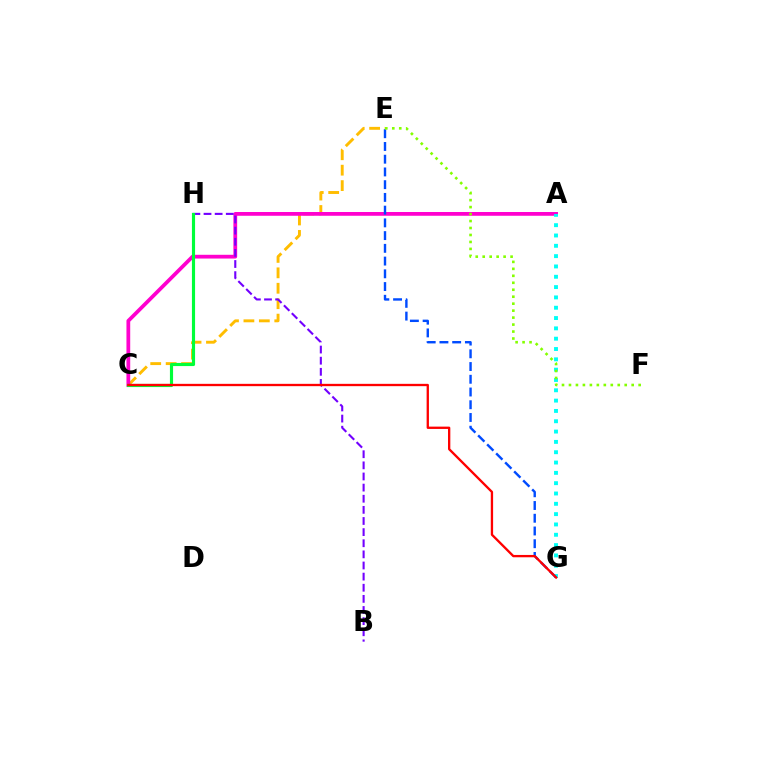{('C', 'E'): [{'color': '#ffbd00', 'line_style': 'dashed', 'thickness': 2.1}], ('A', 'C'): [{'color': '#ff00cf', 'line_style': 'solid', 'thickness': 2.71}], ('A', 'G'): [{'color': '#00fff6', 'line_style': 'dotted', 'thickness': 2.8}], ('E', 'G'): [{'color': '#004bff', 'line_style': 'dashed', 'thickness': 1.73}], ('B', 'H'): [{'color': '#7200ff', 'line_style': 'dashed', 'thickness': 1.51}], ('C', 'H'): [{'color': '#00ff39', 'line_style': 'solid', 'thickness': 2.27}], ('C', 'G'): [{'color': '#ff0000', 'line_style': 'solid', 'thickness': 1.67}], ('E', 'F'): [{'color': '#84ff00', 'line_style': 'dotted', 'thickness': 1.89}]}